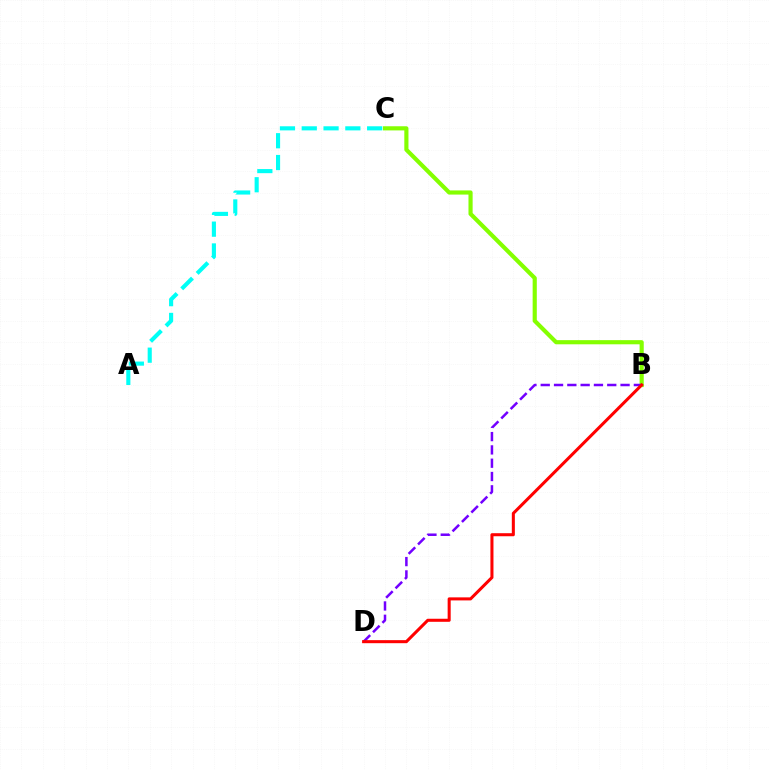{('B', 'C'): [{'color': '#84ff00', 'line_style': 'solid', 'thickness': 2.99}], ('B', 'D'): [{'color': '#7200ff', 'line_style': 'dashed', 'thickness': 1.81}, {'color': '#ff0000', 'line_style': 'solid', 'thickness': 2.19}], ('A', 'C'): [{'color': '#00fff6', 'line_style': 'dashed', 'thickness': 2.96}]}